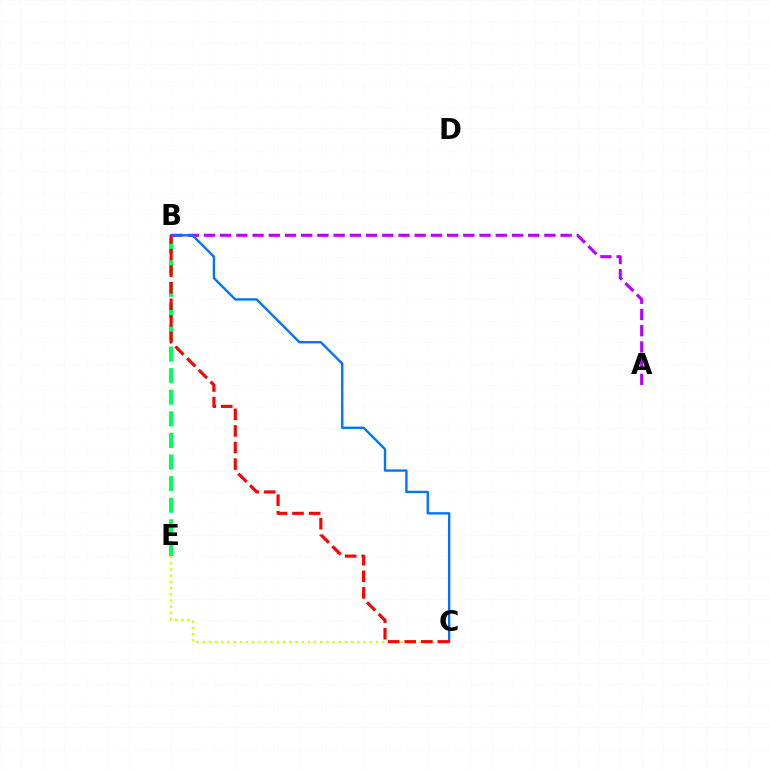{('A', 'B'): [{'color': '#b900ff', 'line_style': 'dashed', 'thickness': 2.2}], ('C', 'E'): [{'color': '#d1ff00', 'line_style': 'dotted', 'thickness': 1.68}], ('B', 'E'): [{'color': '#00ff5c', 'line_style': 'dashed', 'thickness': 2.93}], ('B', 'C'): [{'color': '#0074ff', 'line_style': 'solid', 'thickness': 1.7}, {'color': '#ff0000', 'line_style': 'dashed', 'thickness': 2.25}]}